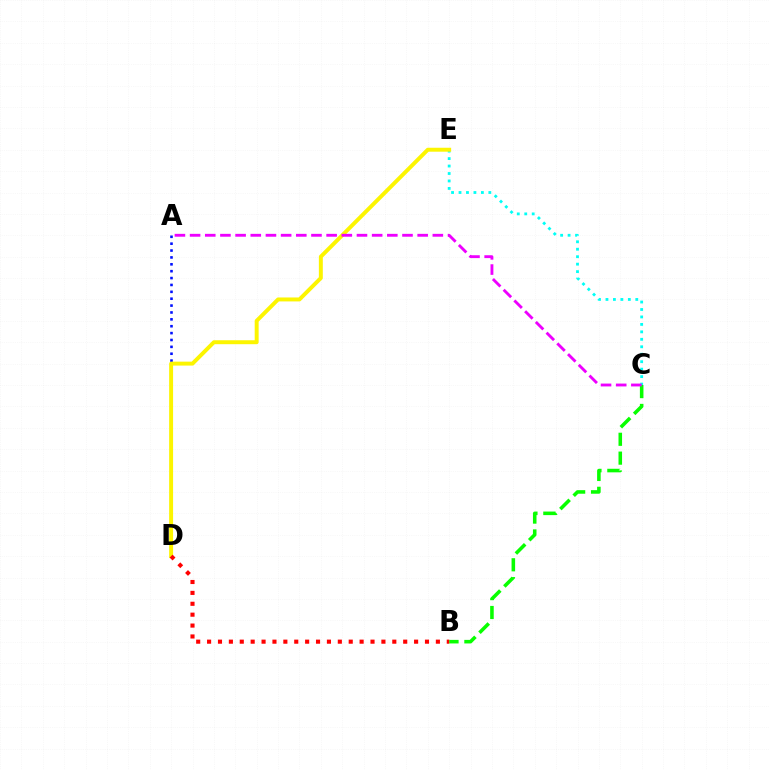{('C', 'E'): [{'color': '#00fff6', 'line_style': 'dotted', 'thickness': 2.03}], ('A', 'D'): [{'color': '#0010ff', 'line_style': 'dotted', 'thickness': 1.87}], ('B', 'C'): [{'color': '#08ff00', 'line_style': 'dashed', 'thickness': 2.56}], ('D', 'E'): [{'color': '#fcf500', 'line_style': 'solid', 'thickness': 2.84}], ('B', 'D'): [{'color': '#ff0000', 'line_style': 'dotted', 'thickness': 2.96}], ('A', 'C'): [{'color': '#ee00ff', 'line_style': 'dashed', 'thickness': 2.06}]}